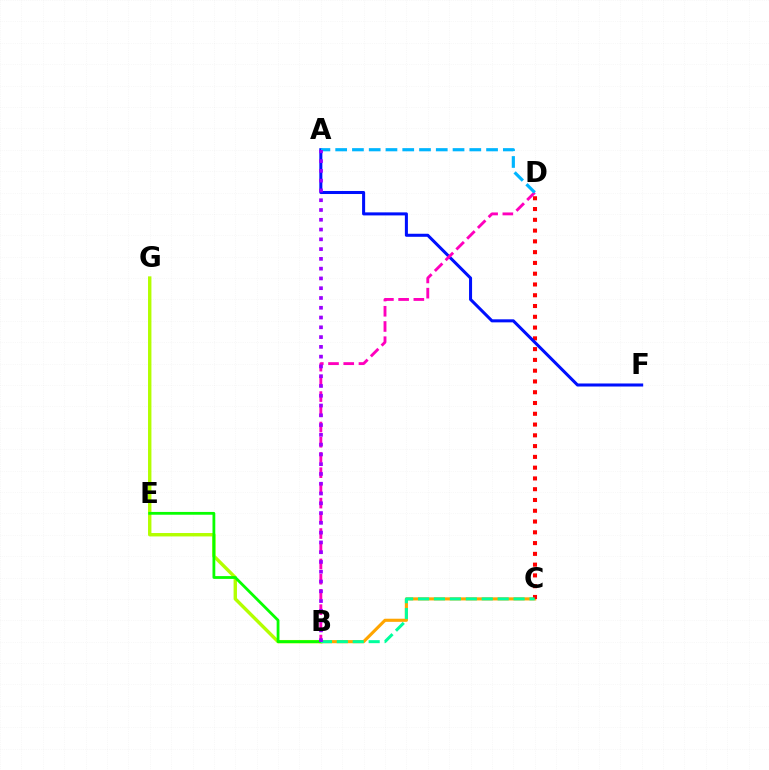{('B', 'G'): [{'color': '#b3ff00', 'line_style': 'solid', 'thickness': 2.45}], ('B', 'C'): [{'color': '#ffa500', 'line_style': 'solid', 'thickness': 2.24}, {'color': '#00ff9d', 'line_style': 'dashed', 'thickness': 2.16}], ('C', 'D'): [{'color': '#ff0000', 'line_style': 'dotted', 'thickness': 2.93}], ('B', 'E'): [{'color': '#08ff00', 'line_style': 'solid', 'thickness': 2.01}], ('A', 'F'): [{'color': '#0010ff', 'line_style': 'solid', 'thickness': 2.19}], ('B', 'D'): [{'color': '#ff00bd', 'line_style': 'dashed', 'thickness': 2.07}], ('A', 'D'): [{'color': '#00b5ff', 'line_style': 'dashed', 'thickness': 2.28}], ('A', 'B'): [{'color': '#9b00ff', 'line_style': 'dotted', 'thickness': 2.66}]}